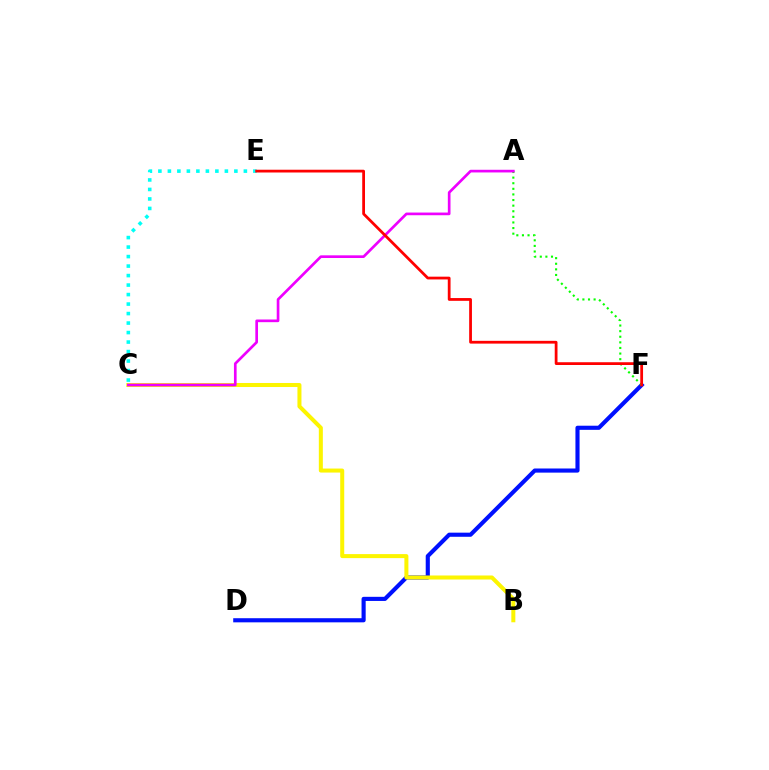{('D', 'F'): [{'color': '#0010ff', 'line_style': 'solid', 'thickness': 2.97}], ('C', 'E'): [{'color': '#00fff6', 'line_style': 'dotted', 'thickness': 2.58}], ('B', 'C'): [{'color': '#fcf500', 'line_style': 'solid', 'thickness': 2.89}], ('A', 'F'): [{'color': '#08ff00', 'line_style': 'dotted', 'thickness': 1.52}], ('A', 'C'): [{'color': '#ee00ff', 'line_style': 'solid', 'thickness': 1.93}], ('E', 'F'): [{'color': '#ff0000', 'line_style': 'solid', 'thickness': 2.0}]}